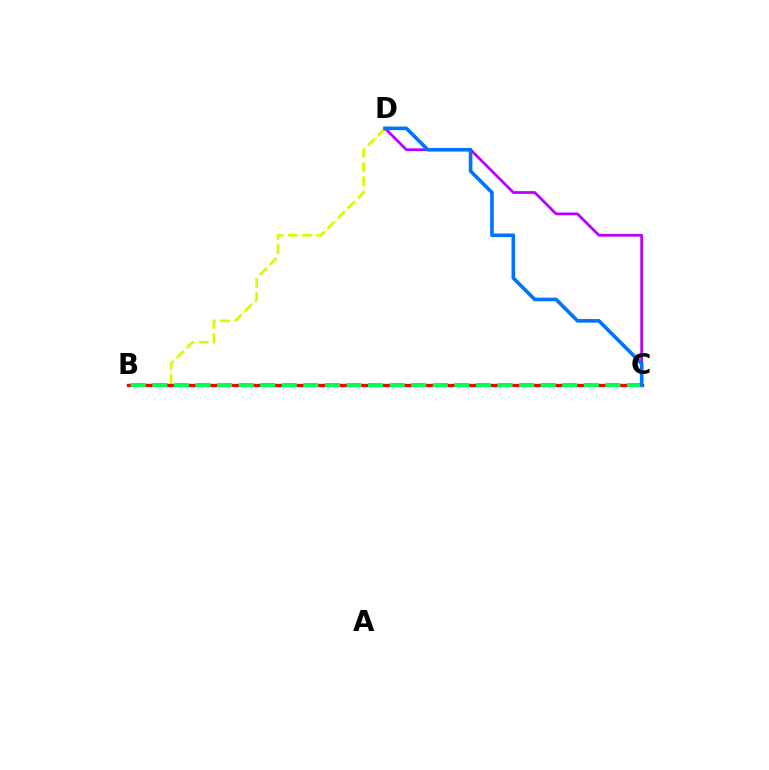{('B', 'D'): [{'color': '#d1ff00', 'line_style': 'dashed', 'thickness': 1.93}], ('C', 'D'): [{'color': '#b900ff', 'line_style': 'solid', 'thickness': 1.99}, {'color': '#0074ff', 'line_style': 'solid', 'thickness': 2.6}], ('B', 'C'): [{'color': '#ff0000', 'line_style': 'solid', 'thickness': 2.39}, {'color': '#00ff5c', 'line_style': 'dashed', 'thickness': 2.93}]}